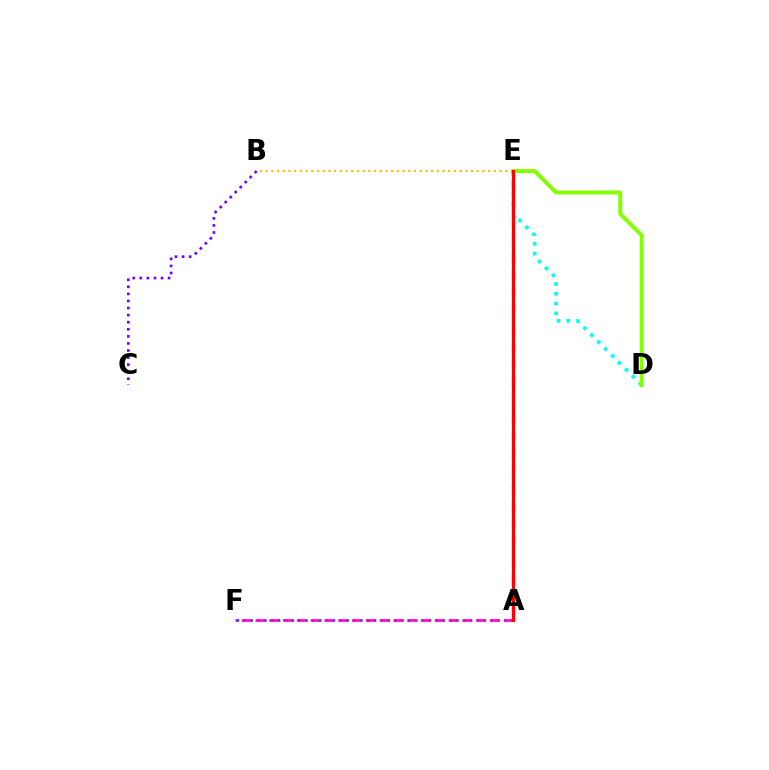{('B', 'E'): [{'color': '#ffbd00', 'line_style': 'dotted', 'thickness': 1.55}], ('B', 'C'): [{'color': '#7200ff', 'line_style': 'dotted', 'thickness': 1.92}], ('D', 'E'): [{'color': '#00fff6', 'line_style': 'dotted', 'thickness': 2.66}, {'color': '#84ff00', 'line_style': 'solid', 'thickness': 2.86}], ('A', 'F'): [{'color': '#004bff', 'line_style': 'dotted', 'thickness': 1.86}, {'color': '#ff00cf', 'line_style': 'dashed', 'thickness': 1.87}], ('A', 'E'): [{'color': '#00ff39', 'line_style': 'dashed', 'thickness': 2.42}, {'color': '#ff0000', 'line_style': 'solid', 'thickness': 2.31}]}